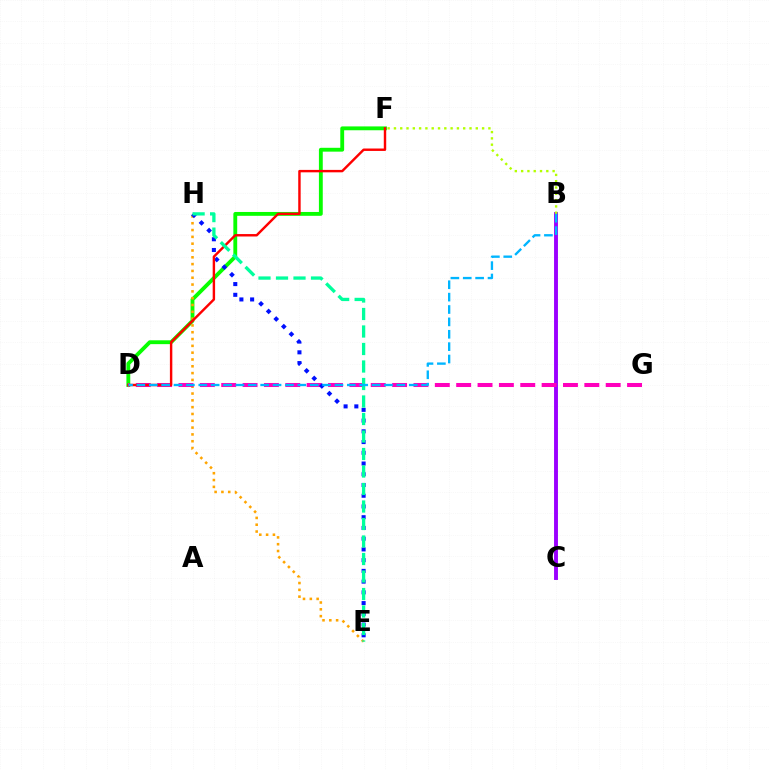{('B', 'C'): [{'color': '#9b00ff', 'line_style': 'solid', 'thickness': 2.81}], ('B', 'F'): [{'color': '#b3ff00', 'line_style': 'dotted', 'thickness': 1.71}], ('D', 'F'): [{'color': '#08ff00', 'line_style': 'solid', 'thickness': 2.77}, {'color': '#ff0000', 'line_style': 'solid', 'thickness': 1.75}], ('E', 'H'): [{'color': '#ffa500', 'line_style': 'dotted', 'thickness': 1.85}, {'color': '#0010ff', 'line_style': 'dotted', 'thickness': 2.92}, {'color': '#00ff9d', 'line_style': 'dashed', 'thickness': 2.38}], ('D', 'G'): [{'color': '#ff00bd', 'line_style': 'dashed', 'thickness': 2.9}], ('B', 'D'): [{'color': '#00b5ff', 'line_style': 'dashed', 'thickness': 1.68}]}